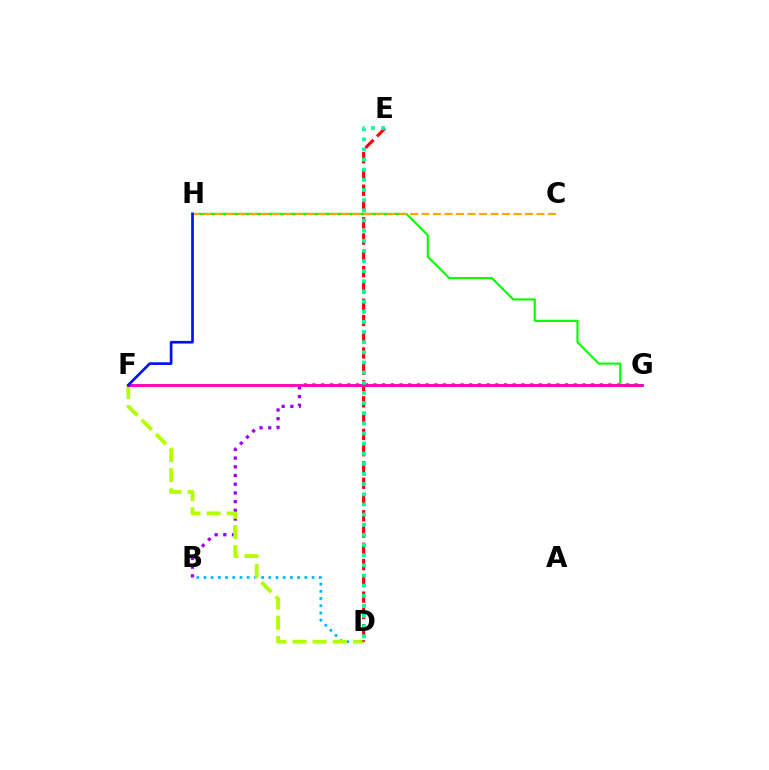{('B', 'D'): [{'color': '#00b5ff', 'line_style': 'dotted', 'thickness': 1.96}], ('B', 'G'): [{'color': '#9b00ff', 'line_style': 'dotted', 'thickness': 2.37}], ('D', 'F'): [{'color': '#b3ff00', 'line_style': 'dashed', 'thickness': 2.74}], ('D', 'E'): [{'color': '#ff0000', 'line_style': 'dashed', 'thickness': 2.21}, {'color': '#00ff9d', 'line_style': 'dotted', 'thickness': 2.76}], ('G', 'H'): [{'color': '#08ff00', 'line_style': 'solid', 'thickness': 1.55}], ('F', 'G'): [{'color': '#ff00bd', 'line_style': 'solid', 'thickness': 2.06}], ('C', 'H'): [{'color': '#ffa500', 'line_style': 'dashed', 'thickness': 1.56}], ('F', 'H'): [{'color': '#0010ff', 'line_style': 'solid', 'thickness': 1.92}]}